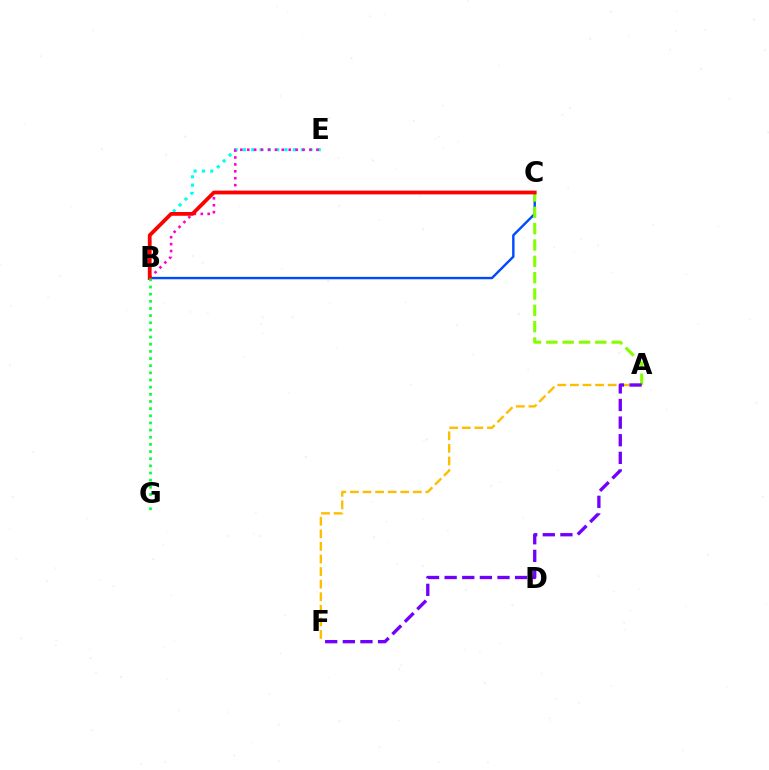{('B', 'C'): [{'color': '#004bff', 'line_style': 'solid', 'thickness': 1.73}, {'color': '#ff0000', 'line_style': 'solid', 'thickness': 2.71}], ('A', 'C'): [{'color': '#84ff00', 'line_style': 'dashed', 'thickness': 2.22}], ('A', 'F'): [{'color': '#ffbd00', 'line_style': 'dashed', 'thickness': 1.71}, {'color': '#7200ff', 'line_style': 'dashed', 'thickness': 2.39}], ('B', 'E'): [{'color': '#00fff6', 'line_style': 'dotted', 'thickness': 2.26}, {'color': '#ff00cf', 'line_style': 'dotted', 'thickness': 1.88}], ('B', 'G'): [{'color': '#00ff39', 'line_style': 'dotted', 'thickness': 1.94}]}